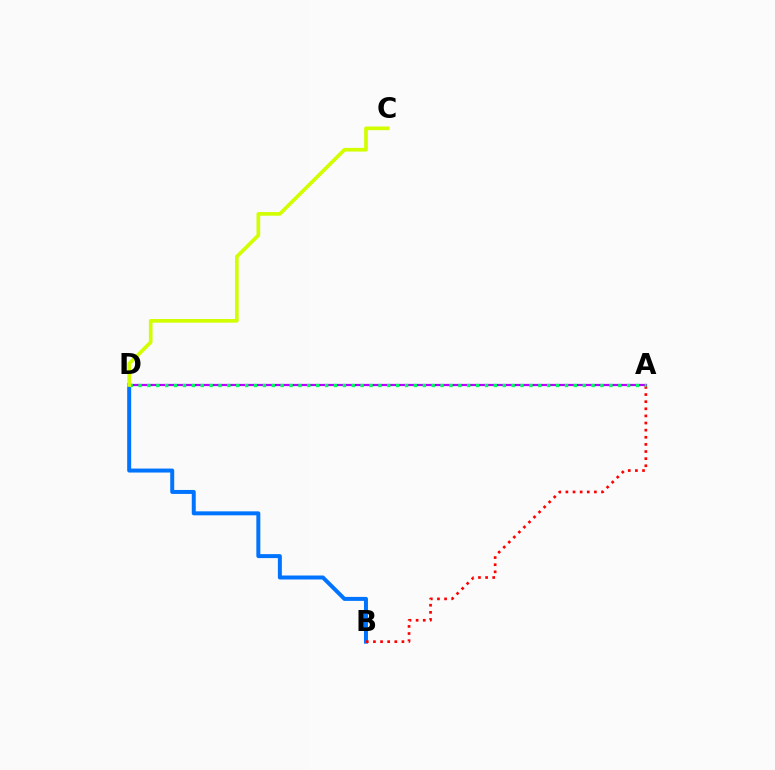{('B', 'D'): [{'color': '#0074ff', 'line_style': 'solid', 'thickness': 2.86}], ('A', 'D'): [{'color': '#b900ff', 'line_style': 'solid', 'thickness': 1.6}, {'color': '#00ff5c', 'line_style': 'dotted', 'thickness': 2.41}], ('A', 'B'): [{'color': '#ff0000', 'line_style': 'dotted', 'thickness': 1.93}], ('C', 'D'): [{'color': '#d1ff00', 'line_style': 'solid', 'thickness': 2.64}]}